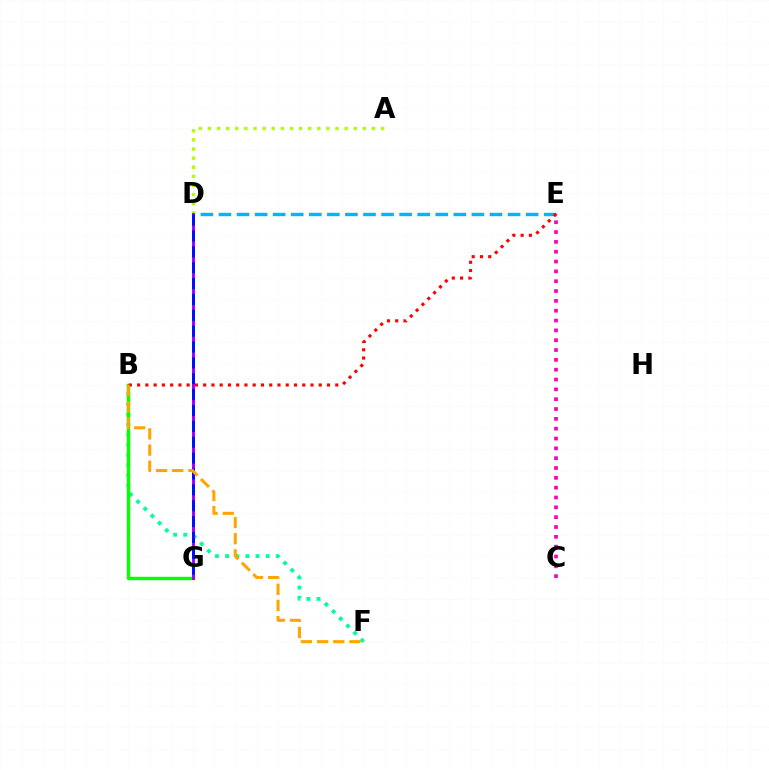{('D', 'E'): [{'color': '#00b5ff', 'line_style': 'dashed', 'thickness': 2.45}], ('A', 'D'): [{'color': '#b3ff00', 'line_style': 'dotted', 'thickness': 2.48}], ('B', 'F'): [{'color': '#00ff9d', 'line_style': 'dotted', 'thickness': 2.76}, {'color': '#ffa500', 'line_style': 'dashed', 'thickness': 2.2}], ('B', 'G'): [{'color': '#08ff00', 'line_style': 'solid', 'thickness': 2.46}], ('C', 'E'): [{'color': '#ff00bd', 'line_style': 'dotted', 'thickness': 2.67}], ('D', 'G'): [{'color': '#9b00ff', 'line_style': 'solid', 'thickness': 2.11}, {'color': '#0010ff', 'line_style': 'dashed', 'thickness': 2.16}], ('B', 'E'): [{'color': '#ff0000', 'line_style': 'dotted', 'thickness': 2.24}]}